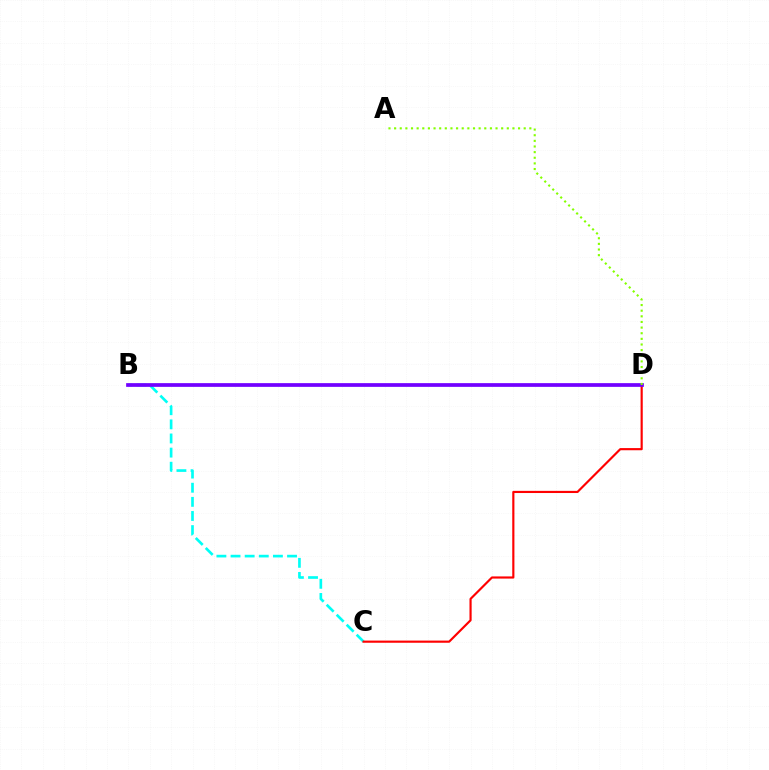{('B', 'C'): [{'color': '#00fff6', 'line_style': 'dashed', 'thickness': 1.92}], ('C', 'D'): [{'color': '#ff0000', 'line_style': 'solid', 'thickness': 1.56}], ('B', 'D'): [{'color': '#7200ff', 'line_style': 'solid', 'thickness': 2.68}], ('A', 'D'): [{'color': '#84ff00', 'line_style': 'dotted', 'thickness': 1.53}]}